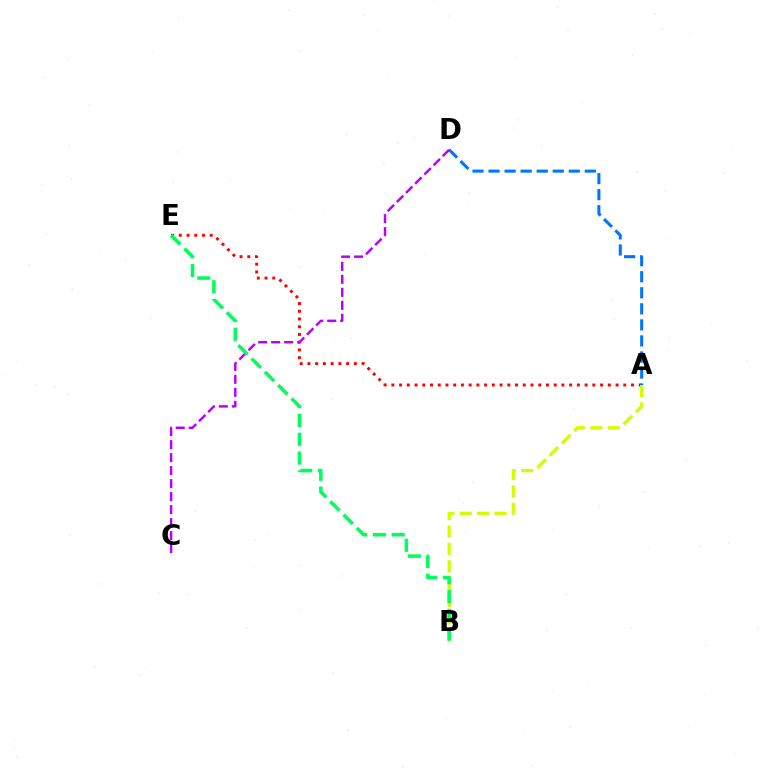{('A', 'E'): [{'color': '#ff0000', 'line_style': 'dotted', 'thickness': 2.1}], ('A', 'D'): [{'color': '#0074ff', 'line_style': 'dashed', 'thickness': 2.18}], ('C', 'D'): [{'color': '#b900ff', 'line_style': 'dashed', 'thickness': 1.77}], ('A', 'B'): [{'color': '#d1ff00', 'line_style': 'dashed', 'thickness': 2.36}], ('B', 'E'): [{'color': '#00ff5c', 'line_style': 'dashed', 'thickness': 2.55}]}